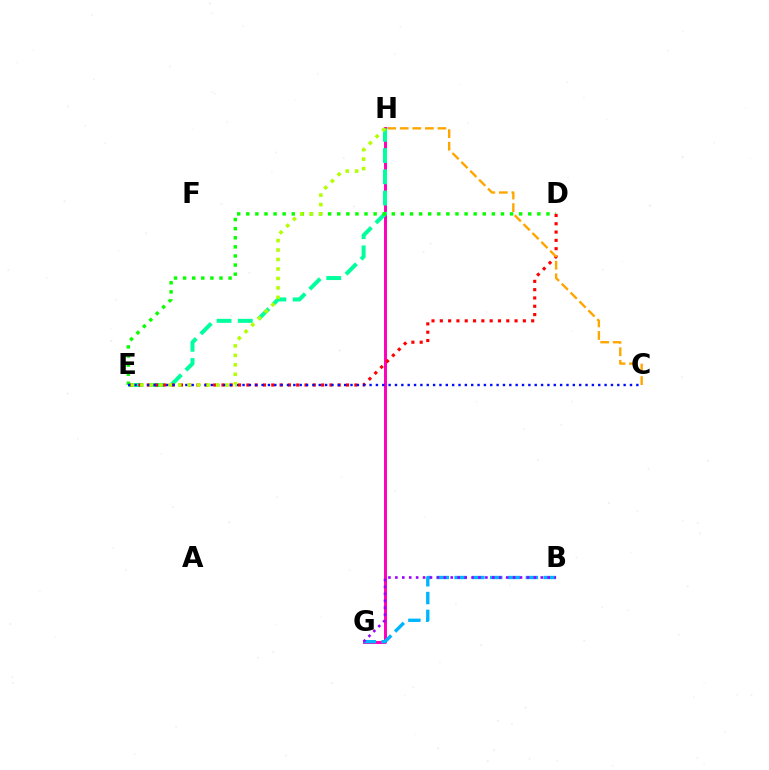{('G', 'H'): [{'color': '#ff00bd', 'line_style': 'solid', 'thickness': 2.13}], ('E', 'H'): [{'color': '#00ff9d', 'line_style': 'dashed', 'thickness': 2.89}, {'color': '#b3ff00', 'line_style': 'dotted', 'thickness': 2.57}], ('B', 'G'): [{'color': '#00b5ff', 'line_style': 'dashed', 'thickness': 2.42}, {'color': '#9b00ff', 'line_style': 'dotted', 'thickness': 1.88}], ('D', 'E'): [{'color': '#08ff00', 'line_style': 'dotted', 'thickness': 2.47}, {'color': '#ff0000', 'line_style': 'dotted', 'thickness': 2.26}], ('C', 'H'): [{'color': '#ffa500', 'line_style': 'dashed', 'thickness': 1.71}], ('C', 'E'): [{'color': '#0010ff', 'line_style': 'dotted', 'thickness': 1.73}]}